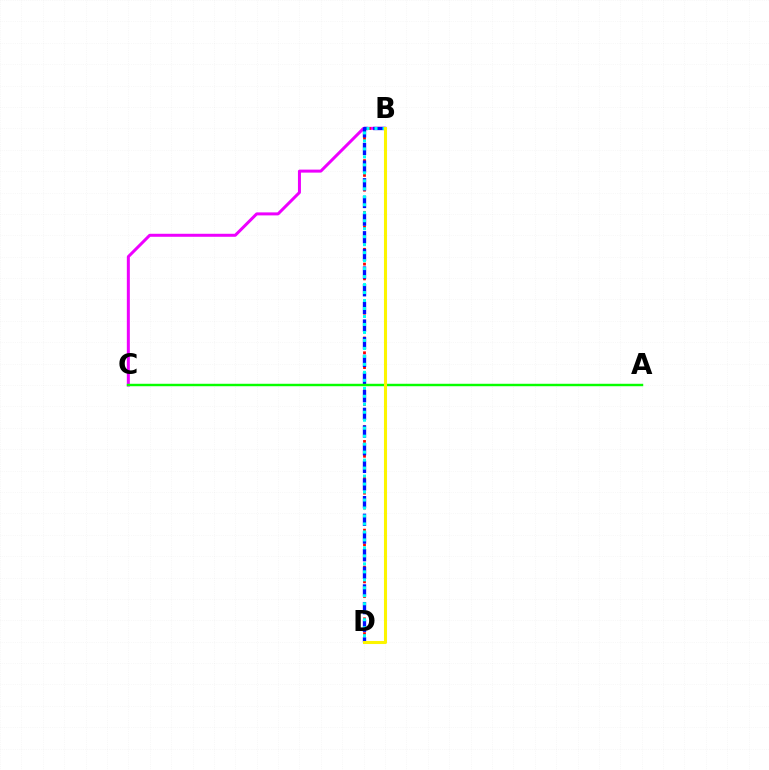{('B', 'C'): [{'color': '#ee00ff', 'line_style': 'solid', 'thickness': 2.16}], ('B', 'D'): [{'color': '#ff0000', 'line_style': 'dotted', 'thickness': 2.01}, {'color': '#0010ff', 'line_style': 'dashed', 'thickness': 2.4}, {'color': '#00fff6', 'line_style': 'dotted', 'thickness': 2.17}, {'color': '#fcf500', 'line_style': 'solid', 'thickness': 2.2}], ('A', 'C'): [{'color': '#08ff00', 'line_style': 'solid', 'thickness': 1.76}]}